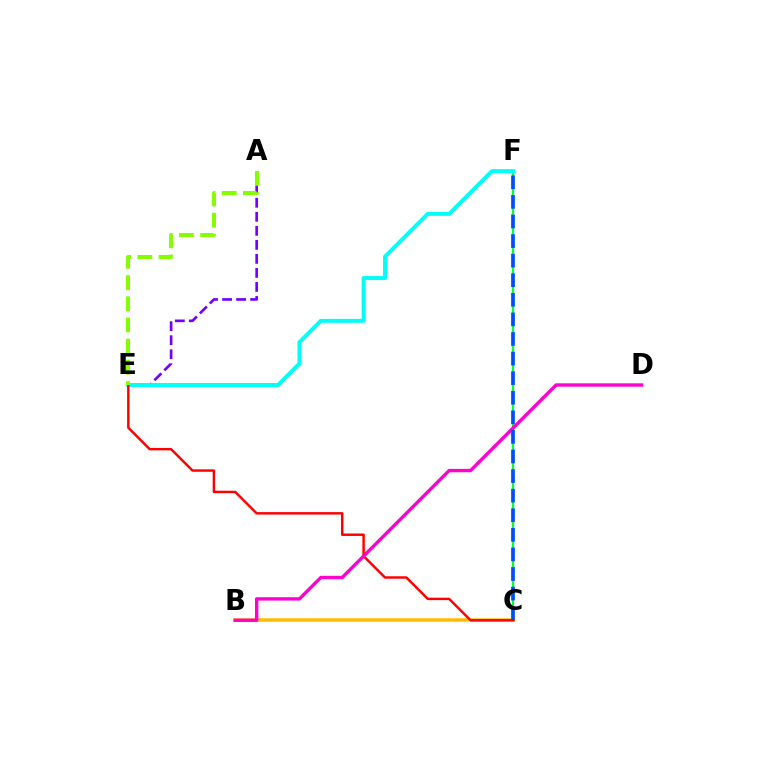{('A', 'E'): [{'color': '#7200ff', 'line_style': 'dashed', 'thickness': 1.91}, {'color': '#84ff00', 'line_style': 'dashed', 'thickness': 2.88}], ('B', 'C'): [{'color': '#ffbd00', 'line_style': 'solid', 'thickness': 2.54}], ('C', 'F'): [{'color': '#00ff39', 'line_style': 'solid', 'thickness': 1.63}, {'color': '#004bff', 'line_style': 'dashed', 'thickness': 2.66}], ('E', 'F'): [{'color': '#00fff6', 'line_style': 'solid', 'thickness': 2.85}], ('C', 'E'): [{'color': '#ff0000', 'line_style': 'solid', 'thickness': 1.76}], ('B', 'D'): [{'color': '#ff00cf', 'line_style': 'solid', 'thickness': 2.42}]}